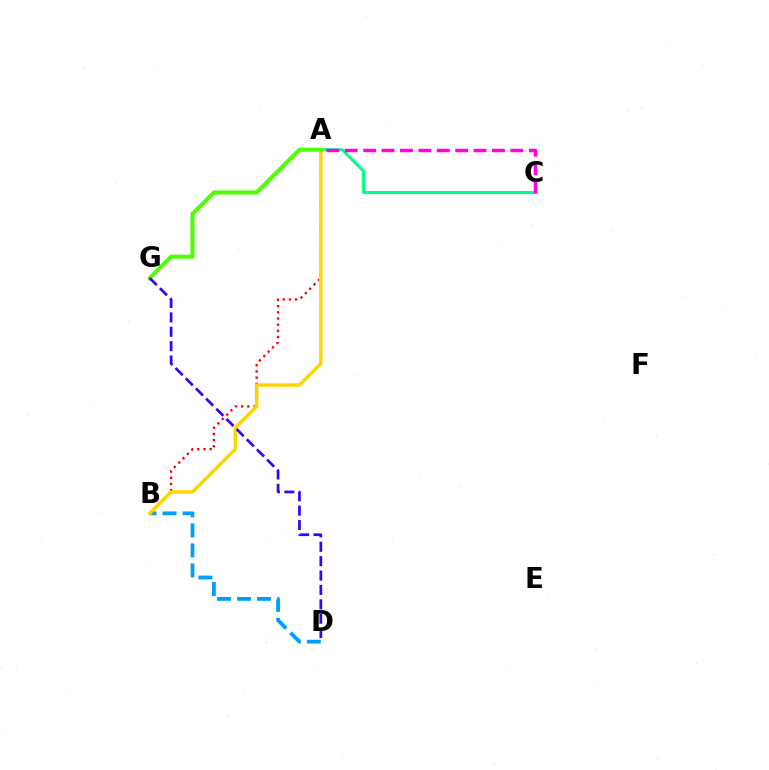{('A', 'C'): [{'color': '#00ff86', 'line_style': 'solid', 'thickness': 2.17}, {'color': '#ff00ed', 'line_style': 'dashed', 'thickness': 2.5}], ('B', 'D'): [{'color': '#009eff', 'line_style': 'dashed', 'thickness': 2.72}], ('A', 'B'): [{'color': '#ff0000', 'line_style': 'dotted', 'thickness': 1.68}, {'color': '#ffd500', 'line_style': 'solid', 'thickness': 2.48}], ('A', 'G'): [{'color': '#4fff00', 'line_style': 'solid', 'thickness': 2.92}], ('D', 'G'): [{'color': '#3700ff', 'line_style': 'dashed', 'thickness': 1.95}]}